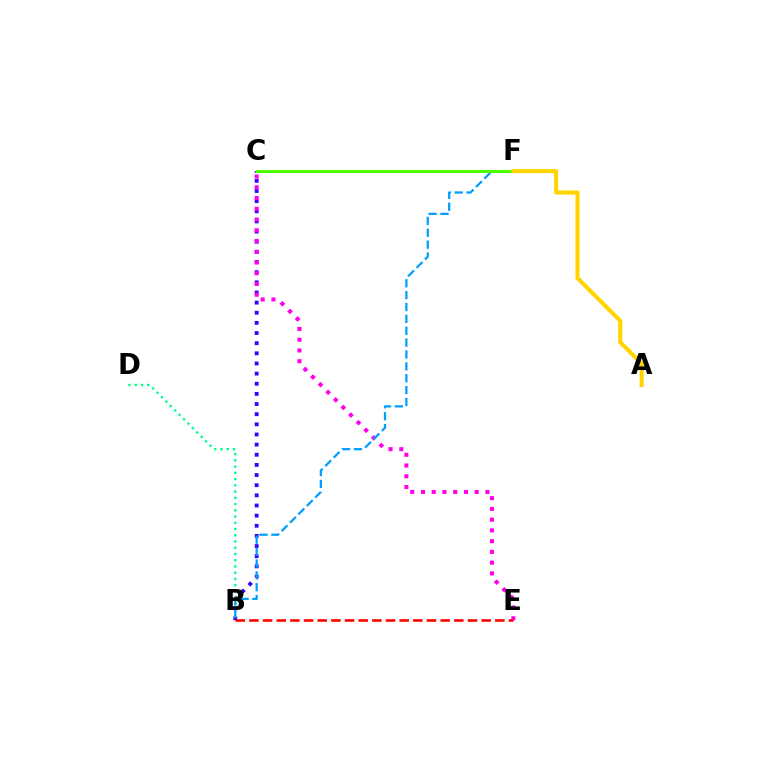{('B', 'C'): [{'color': '#3700ff', 'line_style': 'dotted', 'thickness': 2.76}], ('C', 'E'): [{'color': '#ff00ed', 'line_style': 'dotted', 'thickness': 2.92}], ('B', 'D'): [{'color': '#00ff86', 'line_style': 'dotted', 'thickness': 1.7}], ('B', 'F'): [{'color': '#009eff', 'line_style': 'dashed', 'thickness': 1.61}], ('B', 'E'): [{'color': '#ff0000', 'line_style': 'dashed', 'thickness': 1.86}], ('C', 'F'): [{'color': '#4fff00', 'line_style': 'solid', 'thickness': 2.19}], ('A', 'F'): [{'color': '#ffd500', 'line_style': 'solid', 'thickness': 2.96}]}